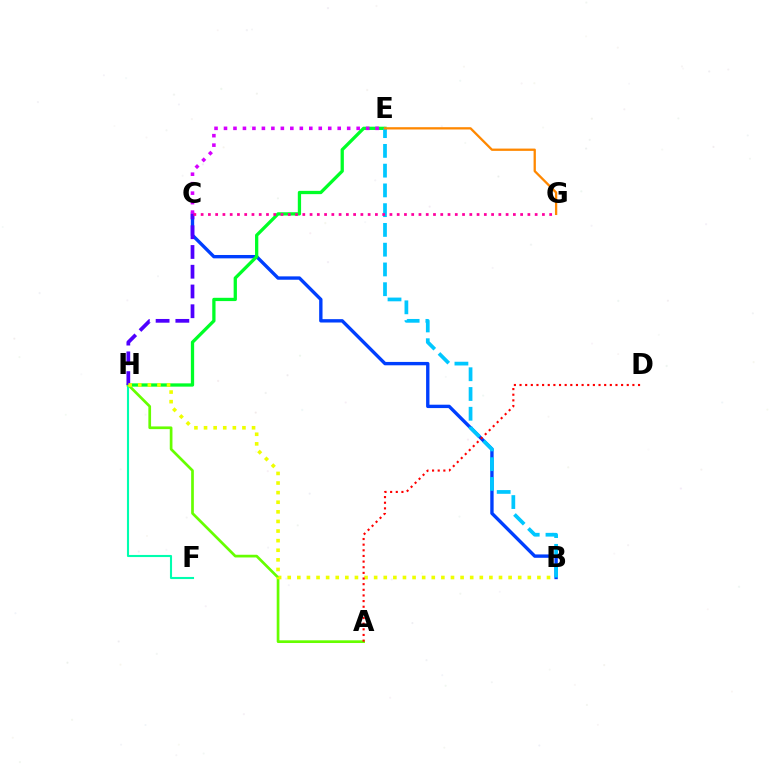{('B', 'C'): [{'color': '#003fff', 'line_style': 'solid', 'thickness': 2.42}], ('E', 'H'): [{'color': '#00ff27', 'line_style': 'solid', 'thickness': 2.36}], ('F', 'H'): [{'color': '#00ffaf', 'line_style': 'solid', 'thickness': 1.51}], ('A', 'H'): [{'color': '#66ff00', 'line_style': 'solid', 'thickness': 1.94}], ('C', 'H'): [{'color': '#4f00ff', 'line_style': 'dashed', 'thickness': 2.68}], ('B', 'E'): [{'color': '#00c7ff', 'line_style': 'dashed', 'thickness': 2.68}], ('B', 'H'): [{'color': '#eeff00', 'line_style': 'dotted', 'thickness': 2.61}], ('C', 'E'): [{'color': '#d600ff', 'line_style': 'dotted', 'thickness': 2.57}], ('C', 'G'): [{'color': '#ff00a0', 'line_style': 'dotted', 'thickness': 1.97}], ('A', 'D'): [{'color': '#ff0000', 'line_style': 'dotted', 'thickness': 1.53}], ('E', 'G'): [{'color': '#ff8800', 'line_style': 'solid', 'thickness': 1.65}]}